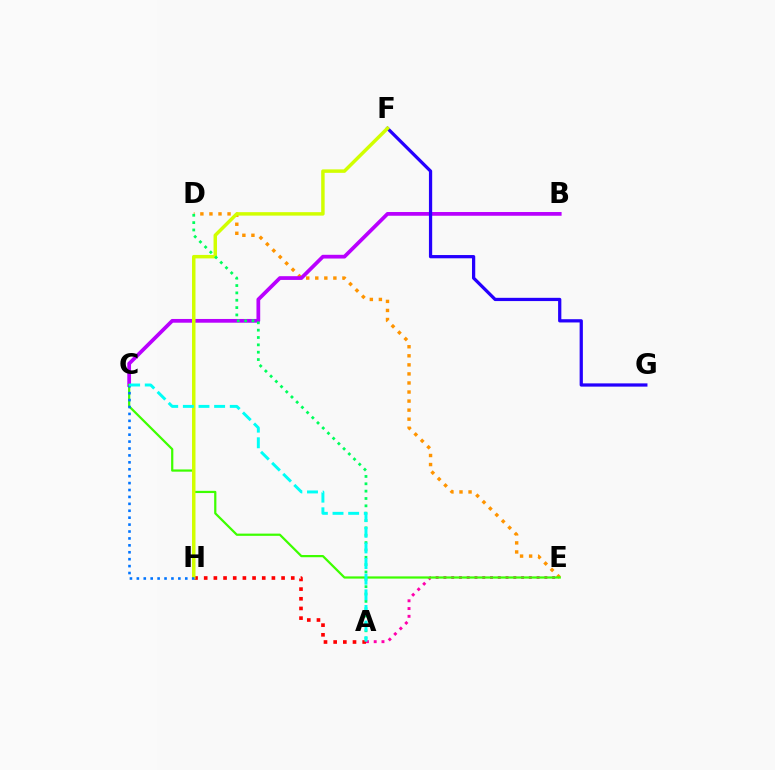{('A', 'E'): [{'color': '#ff00ac', 'line_style': 'dotted', 'thickness': 2.11}], ('D', 'E'): [{'color': '#ff9400', 'line_style': 'dotted', 'thickness': 2.46}], ('B', 'C'): [{'color': '#b900ff', 'line_style': 'solid', 'thickness': 2.69}], ('A', 'H'): [{'color': '#ff0000', 'line_style': 'dotted', 'thickness': 2.63}], ('C', 'E'): [{'color': '#3dff00', 'line_style': 'solid', 'thickness': 1.6}], ('F', 'G'): [{'color': '#2500ff', 'line_style': 'solid', 'thickness': 2.34}], ('F', 'H'): [{'color': '#d1ff00', 'line_style': 'solid', 'thickness': 2.5}], ('A', 'D'): [{'color': '#00ff5c', 'line_style': 'dotted', 'thickness': 2.0}], ('C', 'H'): [{'color': '#0074ff', 'line_style': 'dotted', 'thickness': 1.88}], ('A', 'C'): [{'color': '#00fff6', 'line_style': 'dashed', 'thickness': 2.12}]}